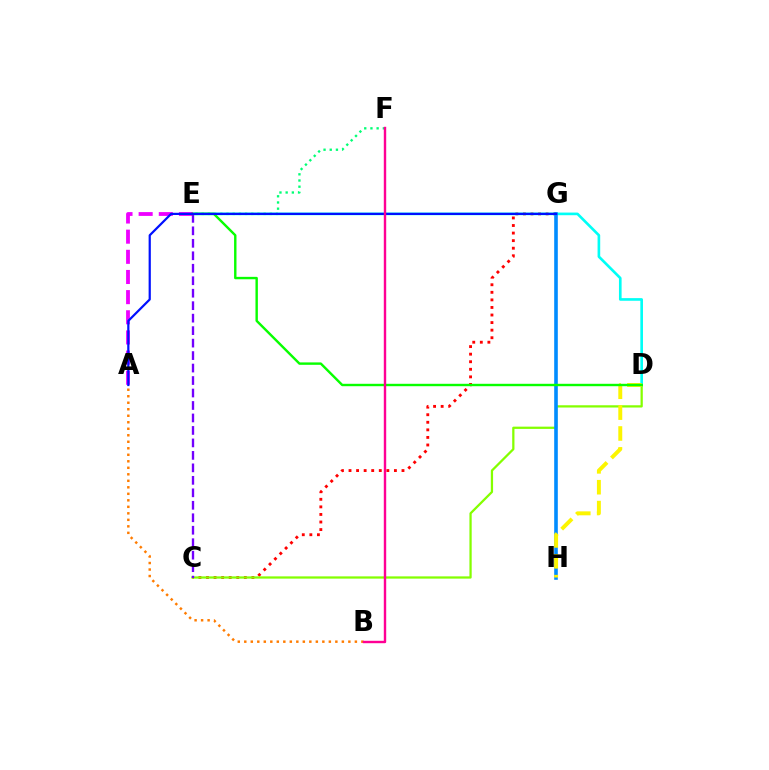{('C', 'G'): [{'color': '#ff0000', 'line_style': 'dotted', 'thickness': 2.06}], ('D', 'E'): [{'color': '#00fff6', 'line_style': 'solid', 'thickness': 1.9}, {'color': '#08ff00', 'line_style': 'solid', 'thickness': 1.74}], ('C', 'D'): [{'color': '#84ff00', 'line_style': 'solid', 'thickness': 1.63}], ('A', 'E'): [{'color': '#ee00ff', 'line_style': 'dashed', 'thickness': 2.74}], ('G', 'H'): [{'color': '#008cff', 'line_style': 'solid', 'thickness': 2.6}], ('C', 'E'): [{'color': '#7200ff', 'line_style': 'dashed', 'thickness': 1.69}], ('D', 'H'): [{'color': '#fcf500', 'line_style': 'dashed', 'thickness': 2.83}], ('E', 'F'): [{'color': '#00ff74', 'line_style': 'dotted', 'thickness': 1.68}], ('A', 'B'): [{'color': '#ff7c00', 'line_style': 'dotted', 'thickness': 1.77}], ('A', 'G'): [{'color': '#0010ff', 'line_style': 'solid', 'thickness': 1.59}], ('B', 'F'): [{'color': '#ff0094', 'line_style': 'solid', 'thickness': 1.74}]}